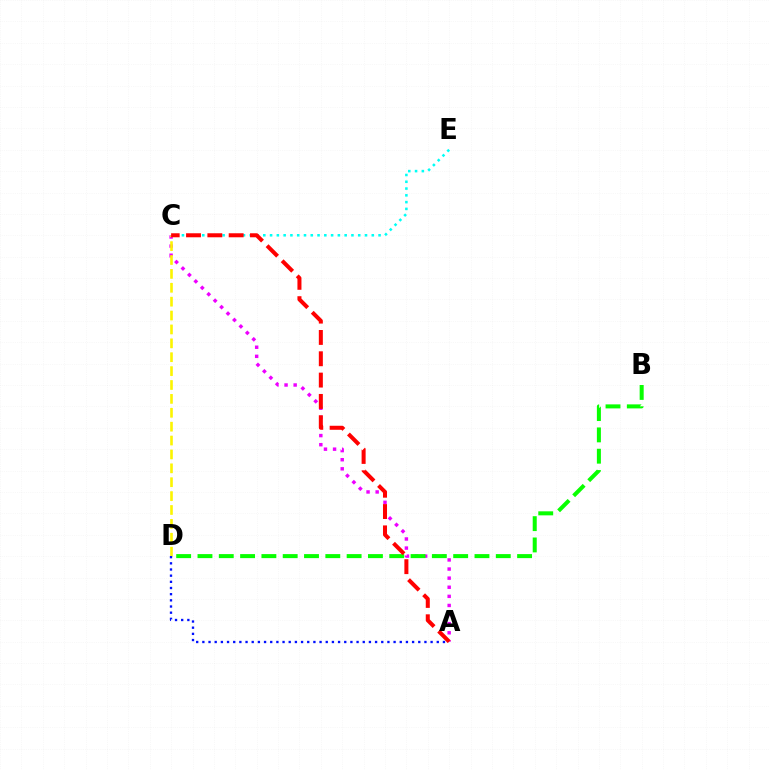{('A', 'C'): [{'color': '#ee00ff', 'line_style': 'dotted', 'thickness': 2.47}, {'color': '#ff0000', 'line_style': 'dashed', 'thickness': 2.9}], ('B', 'D'): [{'color': '#08ff00', 'line_style': 'dashed', 'thickness': 2.89}], ('C', 'E'): [{'color': '#00fff6', 'line_style': 'dotted', 'thickness': 1.84}], ('C', 'D'): [{'color': '#fcf500', 'line_style': 'dashed', 'thickness': 1.89}], ('A', 'D'): [{'color': '#0010ff', 'line_style': 'dotted', 'thickness': 1.68}]}